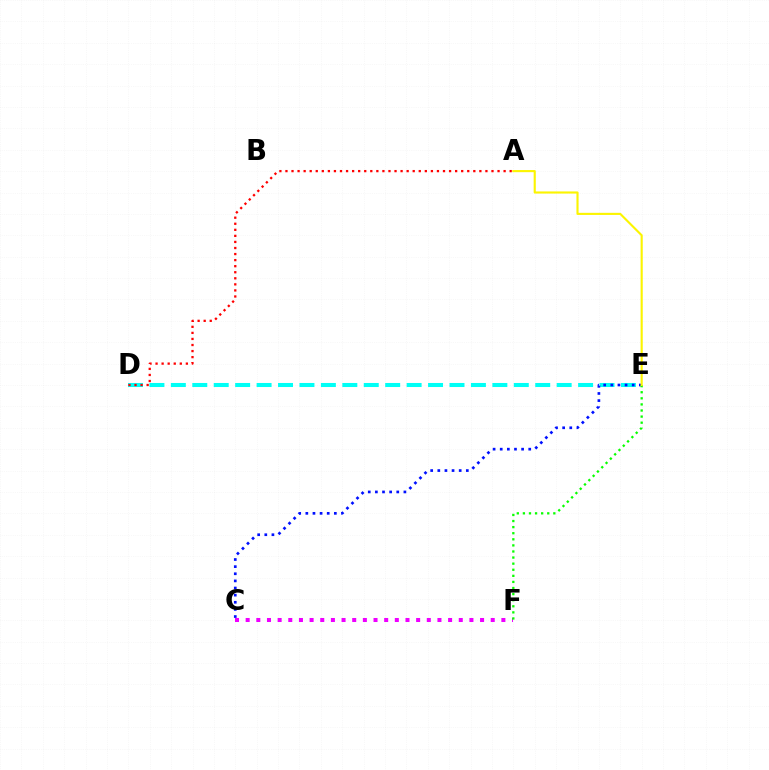{('D', 'E'): [{'color': '#00fff6', 'line_style': 'dashed', 'thickness': 2.91}], ('C', 'E'): [{'color': '#0010ff', 'line_style': 'dotted', 'thickness': 1.94}], ('C', 'F'): [{'color': '#ee00ff', 'line_style': 'dotted', 'thickness': 2.89}], ('E', 'F'): [{'color': '#08ff00', 'line_style': 'dotted', 'thickness': 1.65}], ('A', 'D'): [{'color': '#ff0000', 'line_style': 'dotted', 'thickness': 1.65}], ('A', 'E'): [{'color': '#fcf500', 'line_style': 'solid', 'thickness': 1.53}]}